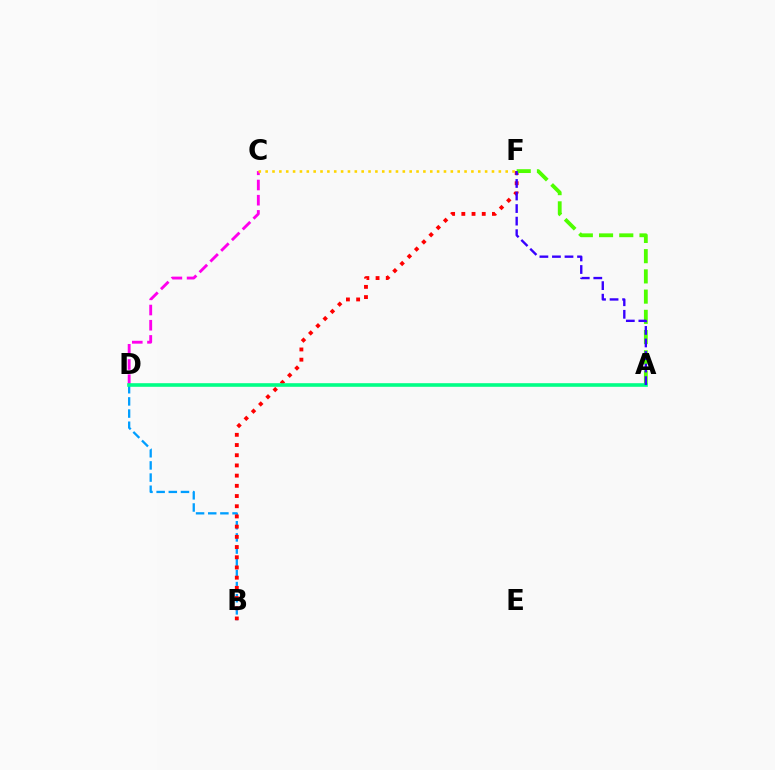{('C', 'D'): [{'color': '#ff00ed', 'line_style': 'dashed', 'thickness': 2.06}], ('B', 'D'): [{'color': '#009eff', 'line_style': 'dashed', 'thickness': 1.65}], ('B', 'F'): [{'color': '#ff0000', 'line_style': 'dotted', 'thickness': 2.77}], ('A', 'F'): [{'color': '#4fff00', 'line_style': 'dashed', 'thickness': 2.75}, {'color': '#3700ff', 'line_style': 'dashed', 'thickness': 1.7}], ('A', 'D'): [{'color': '#00ff86', 'line_style': 'solid', 'thickness': 2.6}], ('C', 'F'): [{'color': '#ffd500', 'line_style': 'dotted', 'thickness': 1.86}]}